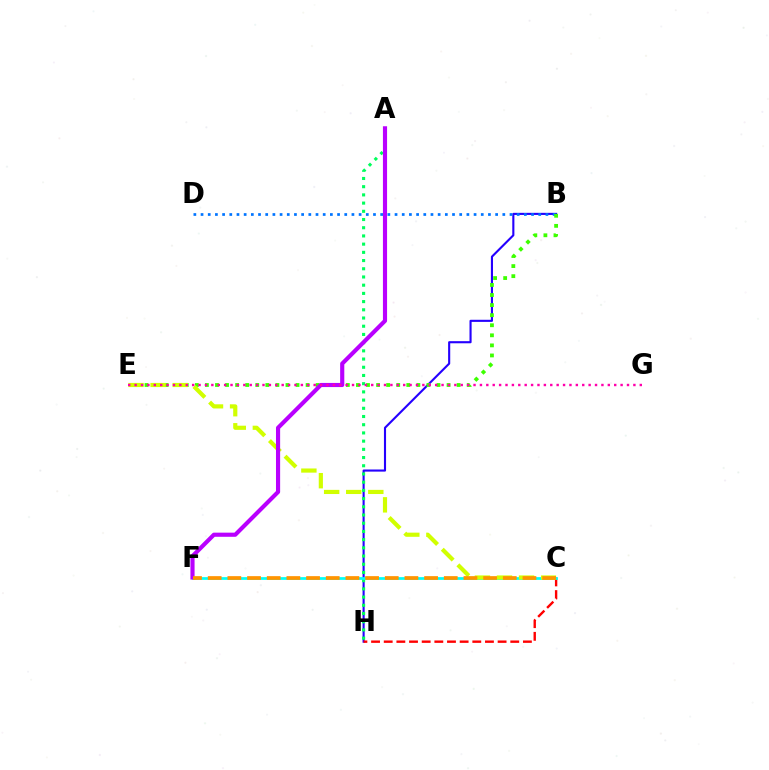{('B', 'H'): [{'color': '#2500ff', 'line_style': 'solid', 'thickness': 1.52}], ('A', 'H'): [{'color': '#00ff5c', 'line_style': 'dotted', 'thickness': 2.23}], ('C', 'H'): [{'color': '#ff0000', 'line_style': 'dashed', 'thickness': 1.72}], ('C', 'F'): [{'color': '#00fff6', 'line_style': 'solid', 'thickness': 1.97}, {'color': '#ff9400', 'line_style': 'dashed', 'thickness': 2.67}], ('B', 'D'): [{'color': '#0074ff', 'line_style': 'dotted', 'thickness': 1.95}], ('B', 'E'): [{'color': '#3dff00', 'line_style': 'dotted', 'thickness': 2.74}], ('C', 'E'): [{'color': '#d1ff00', 'line_style': 'dashed', 'thickness': 3.0}], ('A', 'F'): [{'color': '#b900ff', 'line_style': 'solid', 'thickness': 2.98}], ('E', 'G'): [{'color': '#ff00ac', 'line_style': 'dotted', 'thickness': 1.74}]}